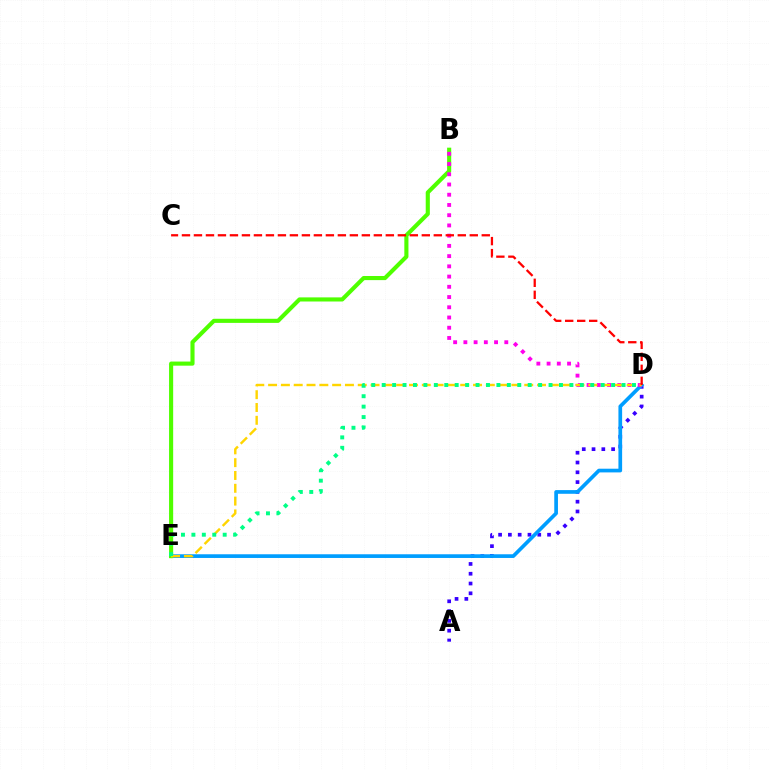{('A', 'D'): [{'color': '#3700ff', 'line_style': 'dotted', 'thickness': 2.66}], ('D', 'E'): [{'color': '#009eff', 'line_style': 'solid', 'thickness': 2.66}, {'color': '#ffd500', 'line_style': 'dashed', 'thickness': 1.74}, {'color': '#00ff86', 'line_style': 'dotted', 'thickness': 2.83}], ('B', 'E'): [{'color': '#4fff00', 'line_style': 'solid', 'thickness': 2.96}], ('B', 'D'): [{'color': '#ff00ed', 'line_style': 'dotted', 'thickness': 2.78}], ('C', 'D'): [{'color': '#ff0000', 'line_style': 'dashed', 'thickness': 1.63}]}